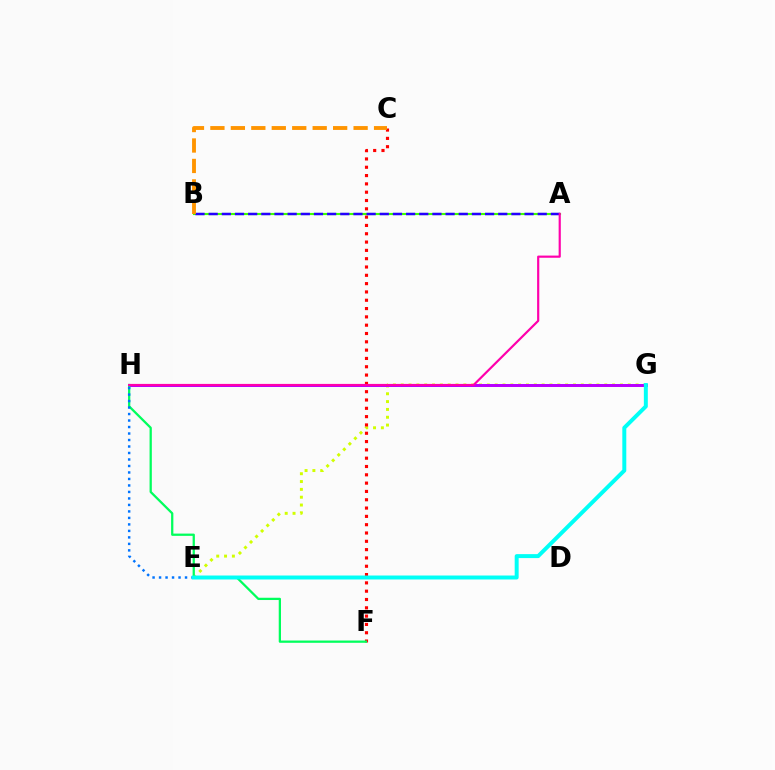{('E', 'G'): [{'color': '#d1ff00', 'line_style': 'dotted', 'thickness': 2.13}, {'color': '#00fff6', 'line_style': 'solid', 'thickness': 2.85}], ('G', 'H'): [{'color': '#b900ff', 'line_style': 'solid', 'thickness': 2.15}], ('C', 'F'): [{'color': '#ff0000', 'line_style': 'dotted', 'thickness': 2.26}], ('F', 'H'): [{'color': '#00ff5c', 'line_style': 'solid', 'thickness': 1.63}], ('A', 'B'): [{'color': '#3dff00', 'line_style': 'solid', 'thickness': 1.54}, {'color': '#2500ff', 'line_style': 'dashed', 'thickness': 1.79}], ('E', 'H'): [{'color': '#0074ff', 'line_style': 'dotted', 'thickness': 1.76}], ('B', 'C'): [{'color': '#ff9400', 'line_style': 'dashed', 'thickness': 2.78}], ('A', 'H'): [{'color': '#ff00ac', 'line_style': 'solid', 'thickness': 1.57}]}